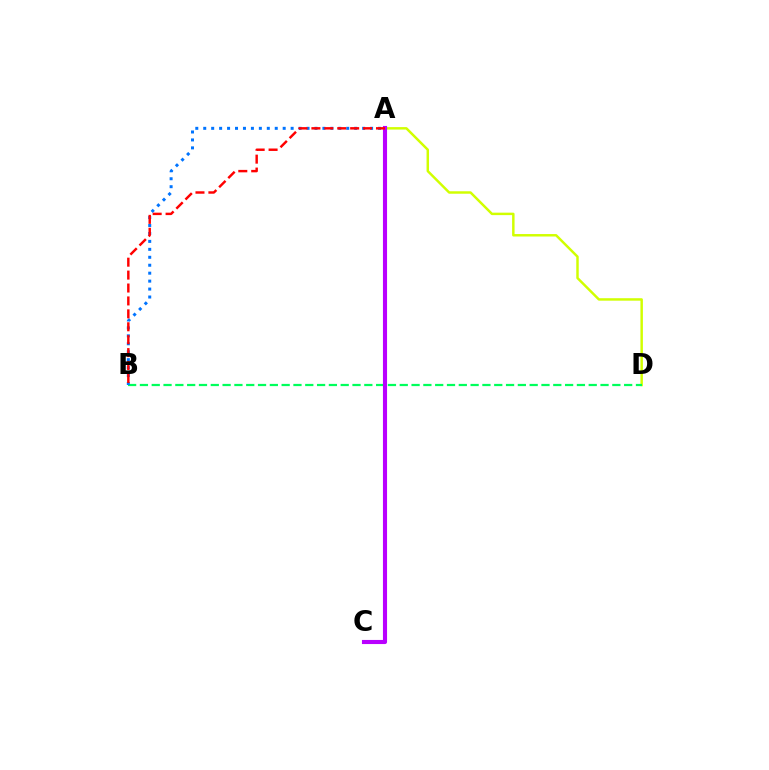{('A', 'D'): [{'color': '#d1ff00', 'line_style': 'solid', 'thickness': 1.77}], ('B', 'D'): [{'color': '#00ff5c', 'line_style': 'dashed', 'thickness': 1.6}], ('A', 'B'): [{'color': '#0074ff', 'line_style': 'dotted', 'thickness': 2.16}, {'color': '#ff0000', 'line_style': 'dashed', 'thickness': 1.76}], ('A', 'C'): [{'color': '#b900ff', 'line_style': 'solid', 'thickness': 2.96}]}